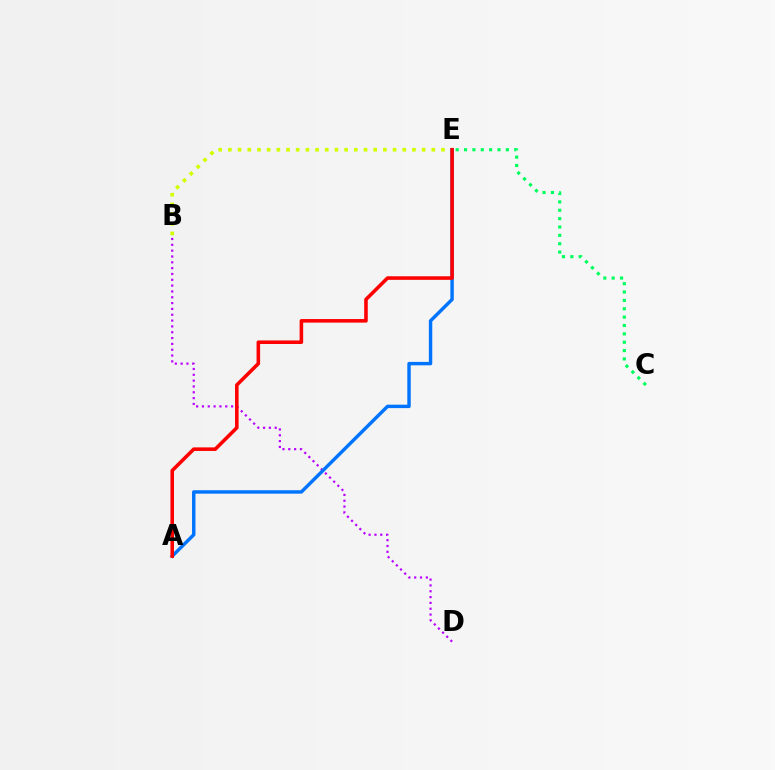{('C', 'E'): [{'color': '#00ff5c', 'line_style': 'dotted', 'thickness': 2.27}], ('B', 'D'): [{'color': '#b900ff', 'line_style': 'dotted', 'thickness': 1.58}], ('B', 'E'): [{'color': '#d1ff00', 'line_style': 'dotted', 'thickness': 2.63}], ('A', 'E'): [{'color': '#0074ff', 'line_style': 'solid', 'thickness': 2.47}, {'color': '#ff0000', 'line_style': 'solid', 'thickness': 2.57}]}